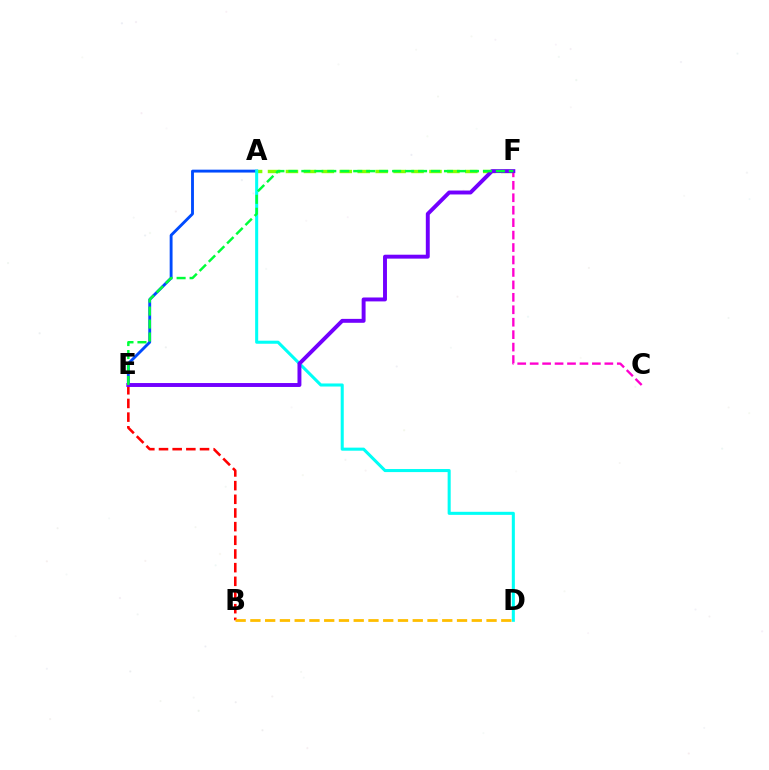{('A', 'E'): [{'color': '#004bff', 'line_style': 'solid', 'thickness': 2.07}], ('B', 'E'): [{'color': '#ff0000', 'line_style': 'dashed', 'thickness': 1.86}], ('A', 'F'): [{'color': '#84ff00', 'line_style': 'dashed', 'thickness': 2.44}], ('A', 'D'): [{'color': '#00fff6', 'line_style': 'solid', 'thickness': 2.2}], ('C', 'F'): [{'color': '#ff00cf', 'line_style': 'dashed', 'thickness': 1.69}], ('E', 'F'): [{'color': '#7200ff', 'line_style': 'solid', 'thickness': 2.82}, {'color': '#00ff39', 'line_style': 'dashed', 'thickness': 1.76}], ('B', 'D'): [{'color': '#ffbd00', 'line_style': 'dashed', 'thickness': 2.0}]}